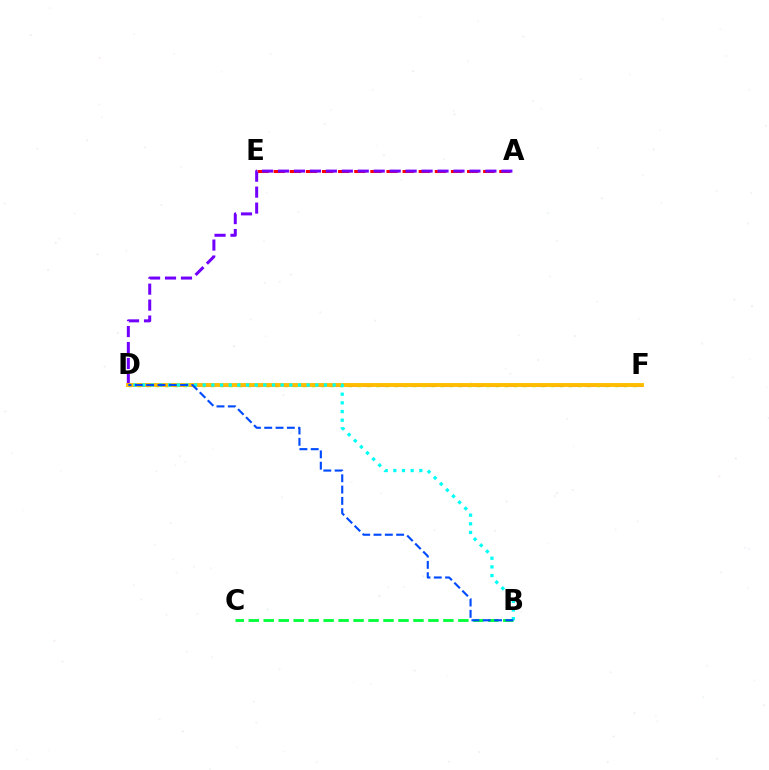{('D', 'F'): [{'color': '#84ff00', 'line_style': 'dotted', 'thickness': 2.49}, {'color': '#ff00cf', 'line_style': 'dashed', 'thickness': 2.15}, {'color': '#ffbd00', 'line_style': 'solid', 'thickness': 2.78}], ('B', 'C'): [{'color': '#00ff39', 'line_style': 'dashed', 'thickness': 2.03}], ('A', 'E'): [{'color': '#ff0000', 'line_style': 'dashed', 'thickness': 2.19}], ('A', 'D'): [{'color': '#7200ff', 'line_style': 'dashed', 'thickness': 2.17}], ('B', 'D'): [{'color': '#00fff6', 'line_style': 'dotted', 'thickness': 2.35}, {'color': '#004bff', 'line_style': 'dashed', 'thickness': 1.54}]}